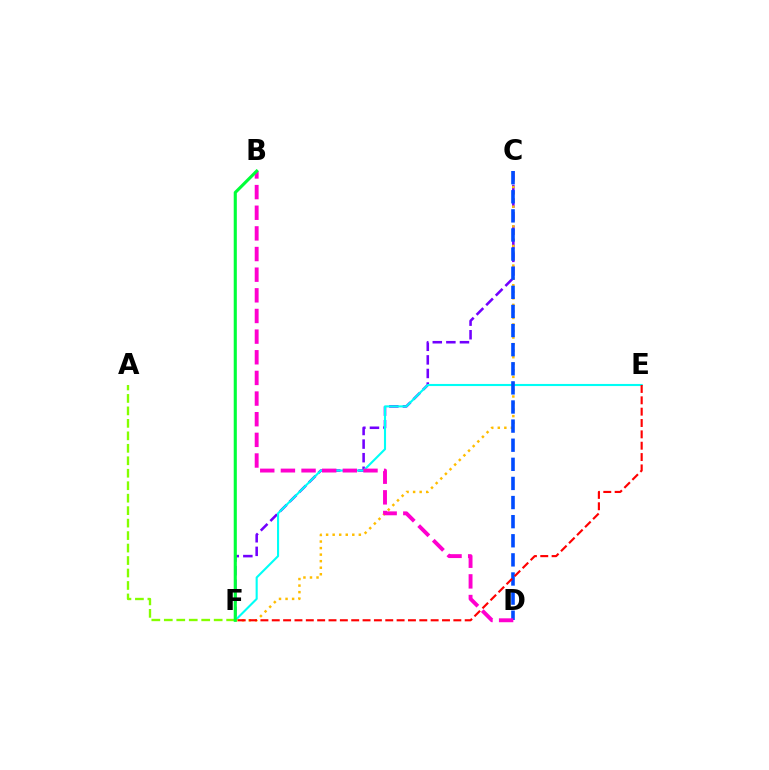{('C', 'F'): [{'color': '#7200ff', 'line_style': 'dashed', 'thickness': 1.85}, {'color': '#ffbd00', 'line_style': 'dotted', 'thickness': 1.78}], ('A', 'F'): [{'color': '#84ff00', 'line_style': 'dashed', 'thickness': 1.69}], ('E', 'F'): [{'color': '#00fff6', 'line_style': 'solid', 'thickness': 1.52}, {'color': '#ff0000', 'line_style': 'dashed', 'thickness': 1.54}], ('C', 'D'): [{'color': '#004bff', 'line_style': 'dashed', 'thickness': 2.6}], ('B', 'D'): [{'color': '#ff00cf', 'line_style': 'dashed', 'thickness': 2.8}], ('B', 'F'): [{'color': '#00ff39', 'line_style': 'solid', 'thickness': 2.24}]}